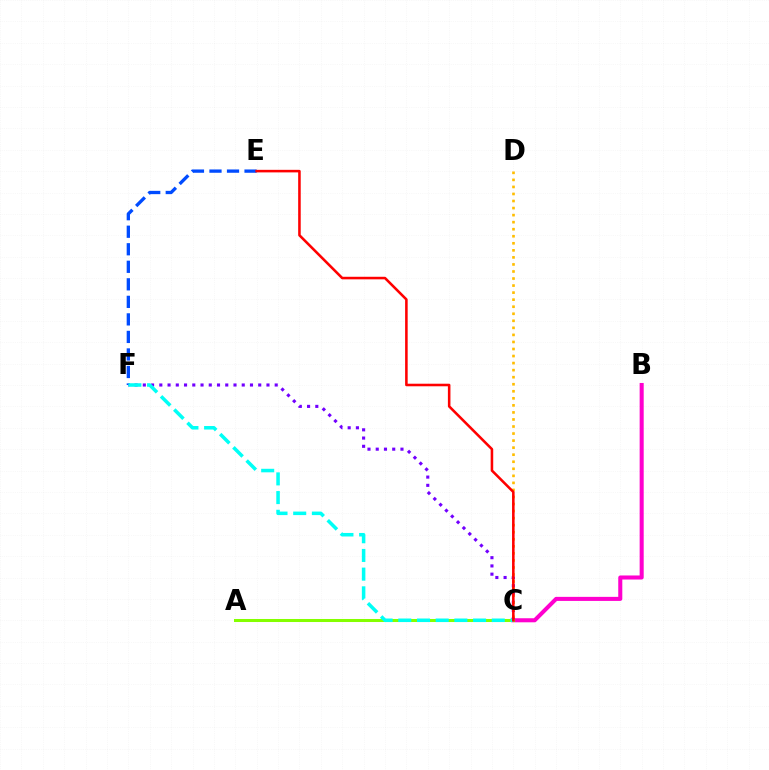{('E', 'F'): [{'color': '#004bff', 'line_style': 'dashed', 'thickness': 2.38}], ('A', 'C'): [{'color': '#00ff39', 'line_style': 'solid', 'thickness': 2.06}, {'color': '#84ff00', 'line_style': 'solid', 'thickness': 2.18}], ('B', 'C'): [{'color': '#ff00cf', 'line_style': 'solid', 'thickness': 2.92}], ('C', 'F'): [{'color': '#7200ff', 'line_style': 'dotted', 'thickness': 2.24}, {'color': '#00fff6', 'line_style': 'dashed', 'thickness': 2.54}], ('C', 'D'): [{'color': '#ffbd00', 'line_style': 'dotted', 'thickness': 1.91}], ('C', 'E'): [{'color': '#ff0000', 'line_style': 'solid', 'thickness': 1.84}]}